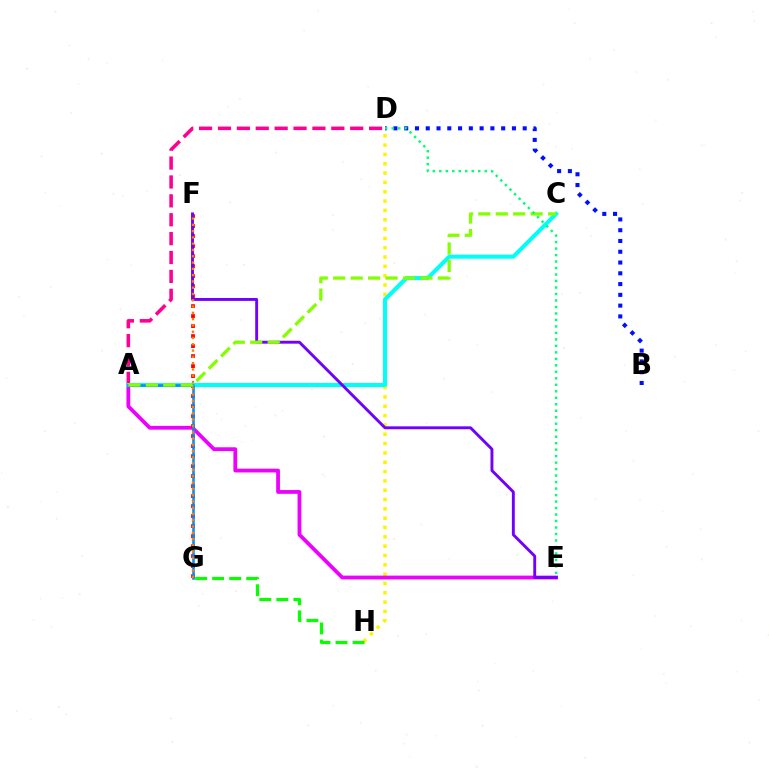{('D', 'H'): [{'color': '#fcf500', 'line_style': 'dotted', 'thickness': 2.53}], ('A', 'E'): [{'color': '#ee00ff', 'line_style': 'solid', 'thickness': 2.71}], ('A', 'D'): [{'color': '#ff0094', 'line_style': 'dashed', 'thickness': 2.57}], ('F', 'G'): [{'color': '#ff0000', 'line_style': 'dotted', 'thickness': 2.72}, {'color': '#ff7c00', 'line_style': 'dotted', 'thickness': 1.71}], ('A', 'C'): [{'color': '#00fff6', 'line_style': 'solid', 'thickness': 2.91}, {'color': '#84ff00', 'line_style': 'dashed', 'thickness': 2.37}], ('E', 'F'): [{'color': '#7200ff', 'line_style': 'solid', 'thickness': 2.09}], ('B', 'D'): [{'color': '#0010ff', 'line_style': 'dotted', 'thickness': 2.93}], ('G', 'H'): [{'color': '#08ff00', 'line_style': 'dashed', 'thickness': 2.31}], ('A', 'G'): [{'color': '#008cff', 'line_style': 'solid', 'thickness': 1.85}], ('D', 'E'): [{'color': '#00ff74', 'line_style': 'dotted', 'thickness': 1.76}]}